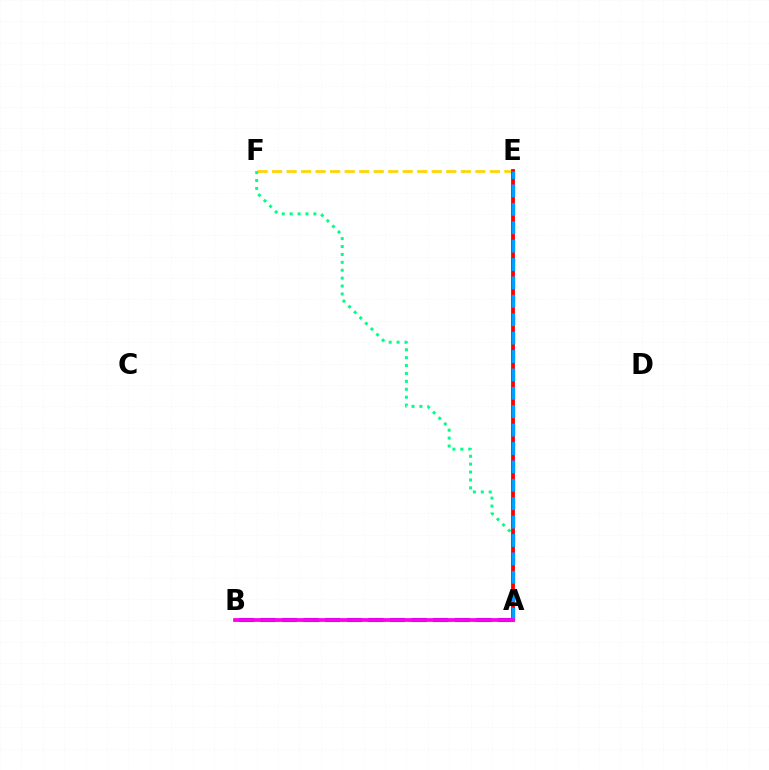{('E', 'F'): [{'color': '#ffd500', 'line_style': 'dashed', 'thickness': 1.97}], ('A', 'F'): [{'color': '#00ff86', 'line_style': 'dotted', 'thickness': 2.15}], ('A', 'B'): [{'color': '#4fff00', 'line_style': 'dotted', 'thickness': 2.23}, {'color': '#3700ff', 'line_style': 'dashed', 'thickness': 2.93}, {'color': '#ff00ed', 'line_style': 'solid', 'thickness': 2.68}], ('A', 'E'): [{'color': '#ff0000', 'line_style': 'solid', 'thickness': 2.75}, {'color': '#009eff', 'line_style': 'dashed', 'thickness': 2.5}]}